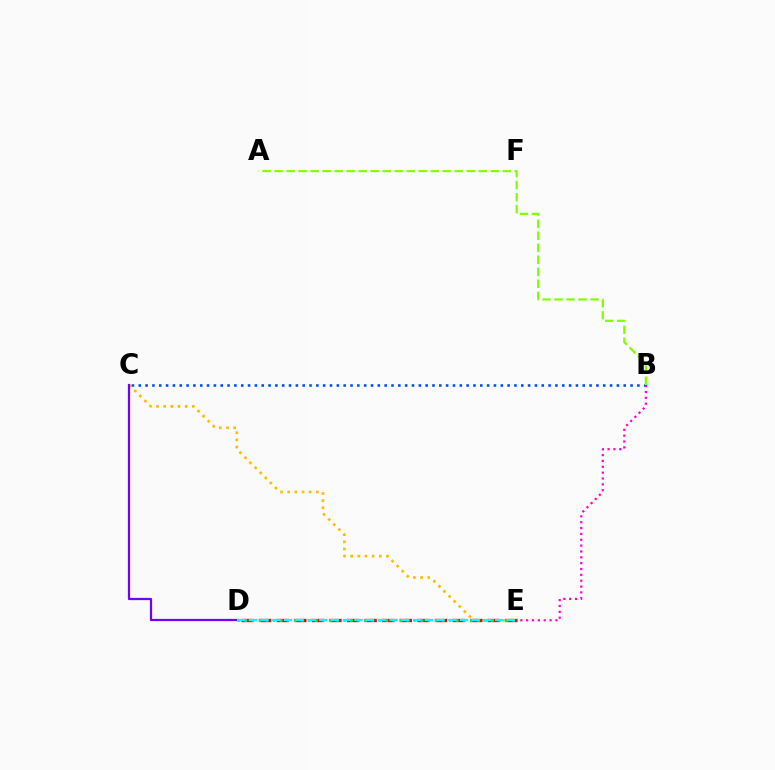{('C', 'E'): [{'color': '#ffbd00', 'line_style': 'dotted', 'thickness': 1.95}], ('D', 'E'): [{'color': '#ff0000', 'line_style': 'dashed', 'thickness': 2.39}, {'color': '#00ff39', 'line_style': 'dotted', 'thickness': 1.91}, {'color': '#00fff6', 'line_style': 'dashed', 'thickness': 1.59}], ('B', 'C'): [{'color': '#004bff', 'line_style': 'dotted', 'thickness': 1.86}], ('A', 'B'): [{'color': '#84ff00', 'line_style': 'dashed', 'thickness': 1.63}], ('C', 'D'): [{'color': '#7200ff', 'line_style': 'solid', 'thickness': 1.62}], ('B', 'E'): [{'color': '#ff00cf', 'line_style': 'dotted', 'thickness': 1.59}]}